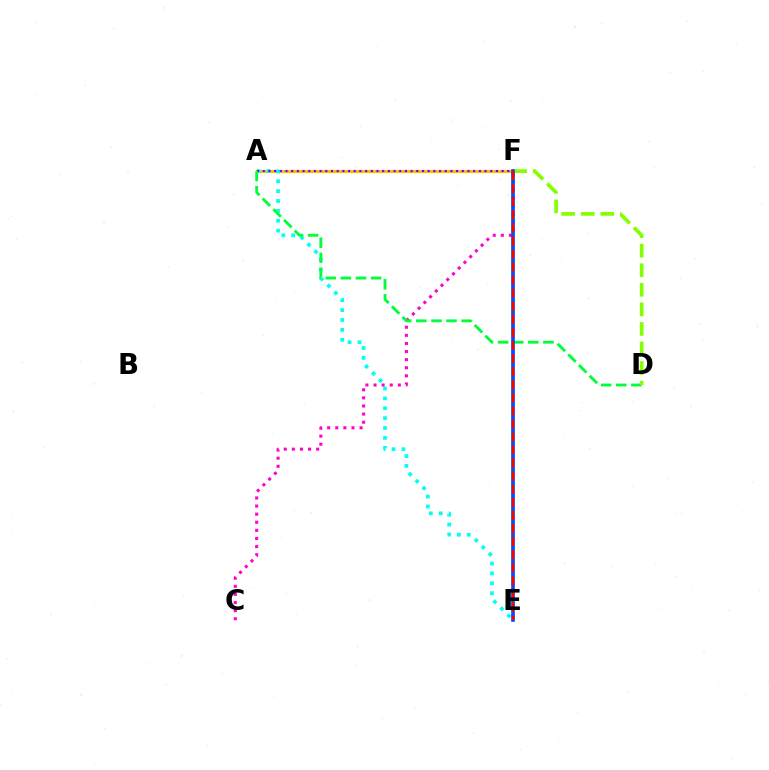{('A', 'F'): [{'color': '#ffbd00', 'line_style': 'solid', 'thickness': 2.24}, {'color': '#7200ff', 'line_style': 'dotted', 'thickness': 1.55}], ('A', 'E'): [{'color': '#00fff6', 'line_style': 'dotted', 'thickness': 2.68}], ('C', 'F'): [{'color': '#ff00cf', 'line_style': 'dotted', 'thickness': 2.2}], ('A', 'D'): [{'color': '#00ff39', 'line_style': 'dashed', 'thickness': 2.05}], ('D', 'F'): [{'color': '#84ff00', 'line_style': 'dashed', 'thickness': 2.66}], ('E', 'F'): [{'color': '#004bff', 'line_style': 'solid', 'thickness': 2.63}, {'color': '#ff0000', 'line_style': 'dashed', 'thickness': 1.78}]}